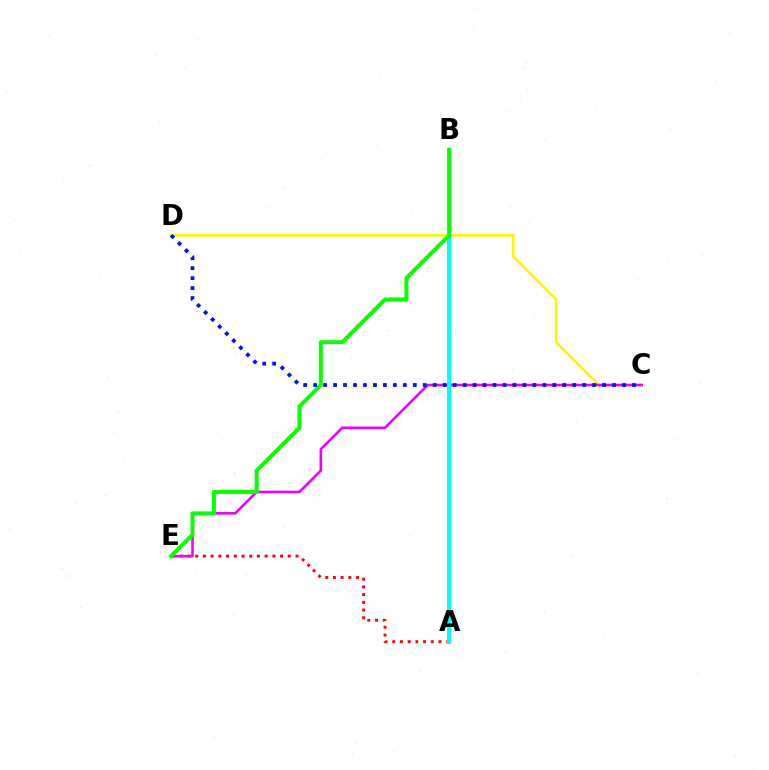{('C', 'D'): [{'color': '#fcf500', 'line_style': 'solid', 'thickness': 1.85}, {'color': '#0010ff', 'line_style': 'dotted', 'thickness': 2.71}], ('A', 'E'): [{'color': '#ff0000', 'line_style': 'dotted', 'thickness': 2.1}], ('C', 'E'): [{'color': '#ee00ff', 'line_style': 'solid', 'thickness': 1.87}], ('A', 'B'): [{'color': '#00fff6', 'line_style': 'solid', 'thickness': 2.88}], ('B', 'E'): [{'color': '#08ff00', 'line_style': 'solid', 'thickness': 2.87}]}